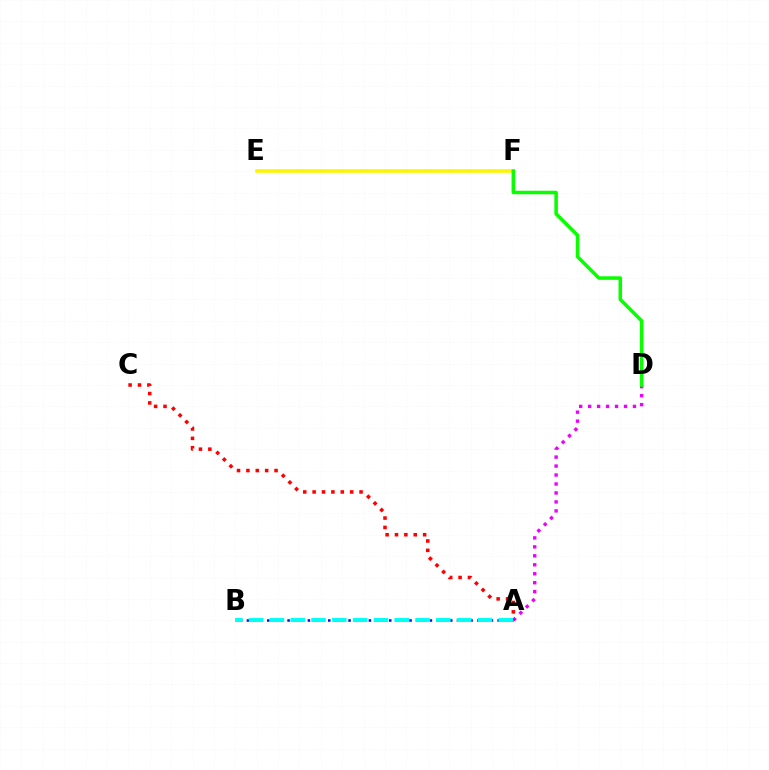{('A', 'B'): [{'color': '#0010ff', 'line_style': 'dotted', 'thickness': 1.84}, {'color': '#00fff6', 'line_style': 'dashed', 'thickness': 2.83}], ('A', 'D'): [{'color': '#ee00ff', 'line_style': 'dotted', 'thickness': 2.44}], ('A', 'C'): [{'color': '#ff0000', 'line_style': 'dotted', 'thickness': 2.55}], ('E', 'F'): [{'color': '#fcf500', 'line_style': 'solid', 'thickness': 2.54}], ('D', 'F'): [{'color': '#08ff00', 'line_style': 'solid', 'thickness': 2.54}]}